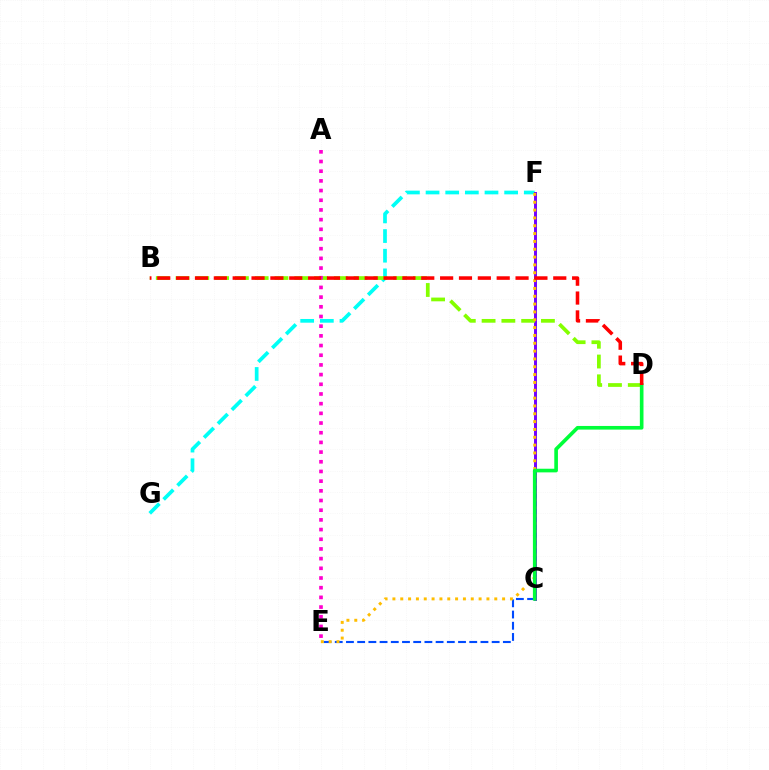{('F', 'G'): [{'color': '#00fff6', 'line_style': 'dashed', 'thickness': 2.67}], ('C', 'F'): [{'color': '#7200ff', 'line_style': 'solid', 'thickness': 2.12}], ('C', 'E'): [{'color': '#004bff', 'line_style': 'dashed', 'thickness': 1.52}], ('B', 'D'): [{'color': '#84ff00', 'line_style': 'dashed', 'thickness': 2.69}, {'color': '#ff0000', 'line_style': 'dashed', 'thickness': 2.56}], ('A', 'E'): [{'color': '#ff00cf', 'line_style': 'dotted', 'thickness': 2.63}], ('E', 'F'): [{'color': '#ffbd00', 'line_style': 'dotted', 'thickness': 2.13}], ('C', 'D'): [{'color': '#00ff39', 'line_style': 'solid', 'thickness': 2.62}]}